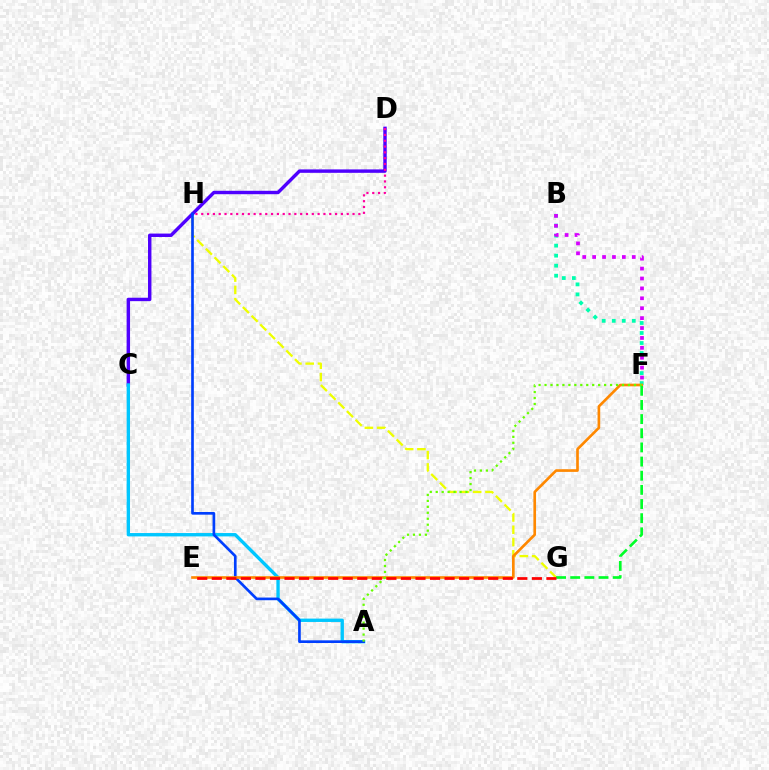{('G', 'H'): [{'color': '#eeff00', 'line_style': 'dashed', 'thickness': 1.67}], ('B', 'F'): [{'color': '#00ffaf', 'line_style': 'dotted', 'thickness': 2.72}, {'color': '#d600ff', 'line_style': 'dotted', 'thickness': 2.69}], ('C', 'D'): [{'color': '#4f00ff', 'line_style': 'solid', 'thickness': 2.46}], ('A', 'C'): [{'color': '#00c7ff', 'line_style': 'solid', 'thickness': 2.42}], ('A', 'H'): [{'color': '#003fff', 'line_style': 'solid', 'thickness': 1.92}], ('E', 'F'): [{'color': '#ff8800', 'line_style': 'solid', 'thickness': 1.92}], ('A', 'F'): [{'color': '#66ff00', 'line_style': 'dotted', 'thickness': 1.62}], ('F', 'G'): [{'color': '#00ff27', 'line_style': 'dashed', 'thickness': 1.92}], ('E', 'G'): [{'color': '#ff0000', 'line_style': 'dashed', 'thickness': 1.98}], ('D', 'H'): [{'color': '#ff00a0', 'line_style': 'dotted', 'thickness': 1.58}]}